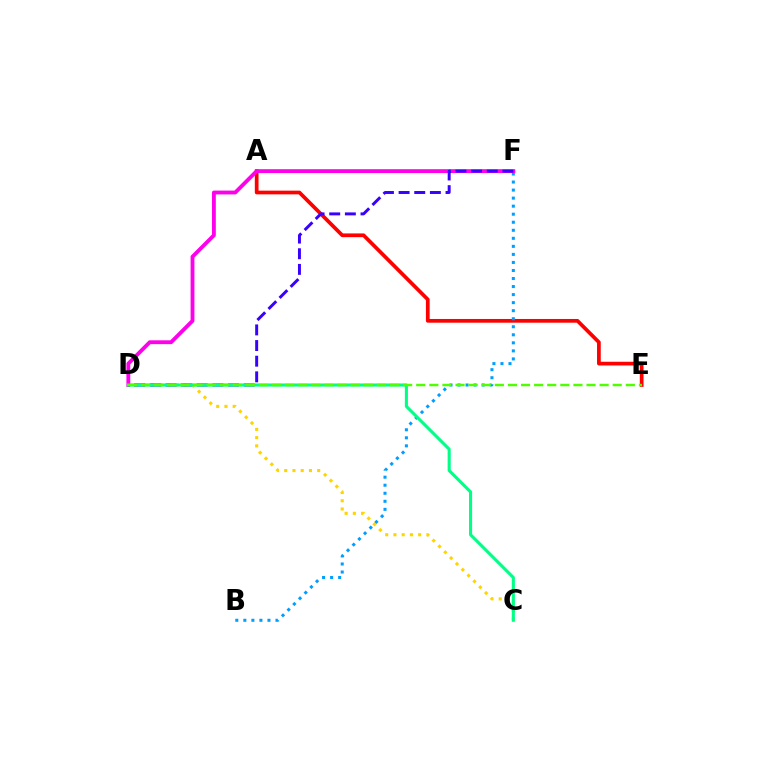{('A', 'E'): [{'color': '#ff0000', 'line_style': 'solid', 'thickness': 2.68}], ('C', 'D'): [{'color': '#ffd500', 'line_style': 'dotted', 'thickness': 2.24}, {'color': '#00ff86', 'line_style': 'solid', 'thickness': 2.21}], ('B', 'F'): [{'color': '#009eff', 'line_style': 'dotted', 'thickness': 2.18}], ('D', 'F'): [{'color': '#ff00ed', 'line_style': 'solid', 'thickness': 2.76}, {'color': '#3700ff', 'line_style': 'dashed', 'thickness': 2.13}], ('D', 'E'): [{'color': '#4fff00', 'line_style': 'dashed', 'thickness': 1.78}]}